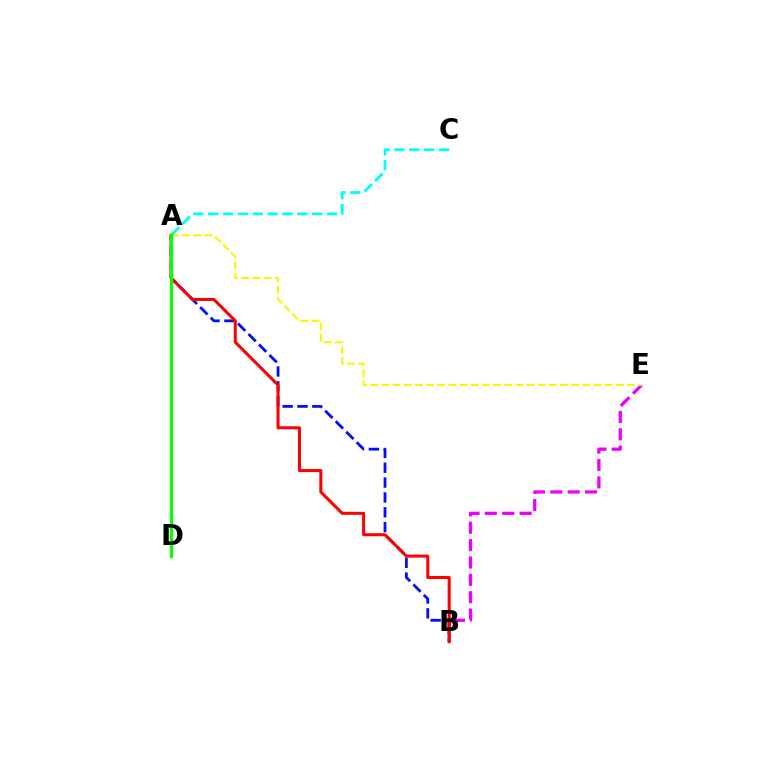{('B', 'E'): [{'color': '#ee00ff', 'line_style': 'dashed', 'thickness': 2.36}], ('A', 'B'): [{'color': '#0010ff', 'line_style': 'dashed', 'thickness': 2.02}, {'color': '#ff0000', 'line_style': 'solid', 'thickness': 2.19}], ('A', 'E'): [{'color': '#fcf500', 'line_style': 'dashed', 'thickness': 1.52}], ('A', 'C'): [{'color': '#00fff6', 'line_style': 'dashed', 'thickness': 2.02}], ('A', 'D'): [{'color': '#08ff00', 'line_style': 'solid', 'thickness': 2.34}]}